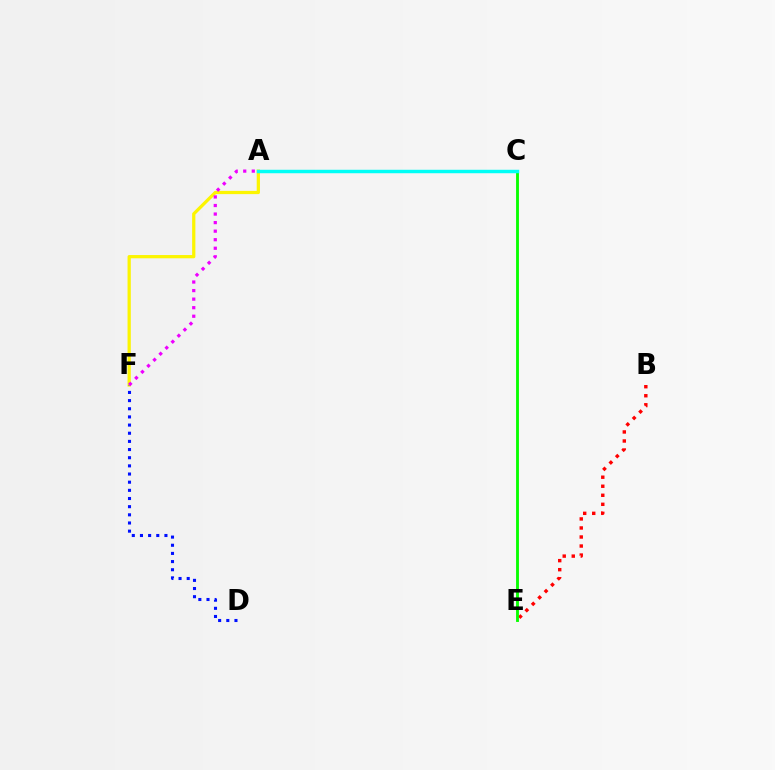{('A', 'F'): [{'color': '#fcf500', 'line_style': 'solid', 'thickness': 2.34}, {'color': '#ee00ff', 'line_style': 'dotted', 'thickness': 2.32}], ('B', 'E'): [{'color': '#ff0000', 'line_style': 'dotted', 'thickness': 2.45}], ('D', 'F'): [{'color': '#0010ff', 'line_style': 'dotted', 'thickness': 2.22}], ('C', 'E'): [{'color': '#08ff00', 'line_style': 'solid', 'thickness': 2.06}], ('A', 'C'): [{'color': '#00fff6', 'line_style': 'solid', 'thickness': 2.49}]}